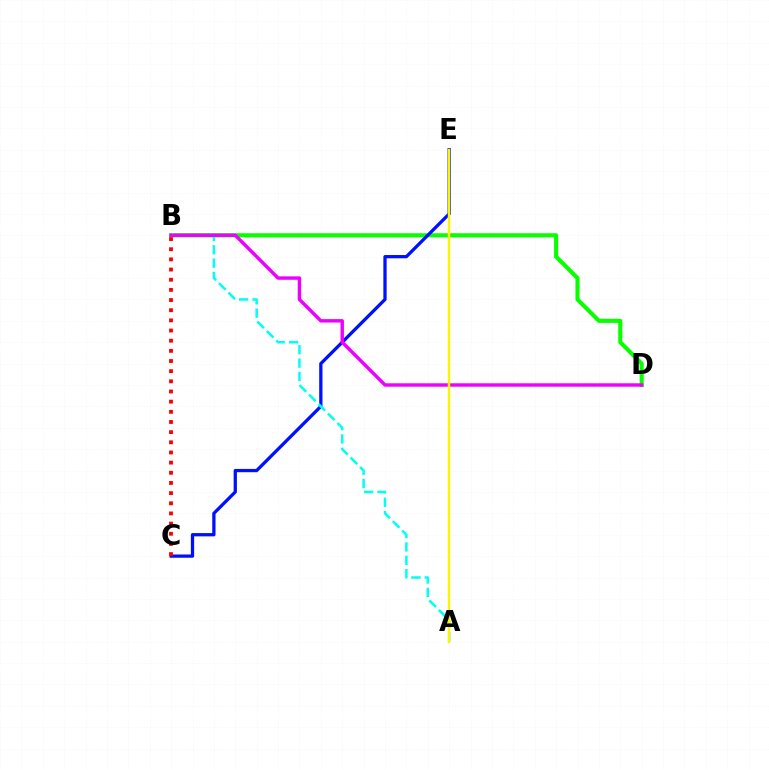{('B', 'D'): [{'color': '#08ff00', 'line_style': 'solid', 'thickness': 2.96}, {'color': '#ee00ff', 'line_style': 'solid', 'thickness': 2.47}], ('C', 'E'): [{'color': '#0010ff', 'line_style': 'solid', 'thickness': 2.35}], ('A', 'B'): [{'color': '#00fff6', 'line_style': 'dashed', 'thickness': 1.82}], ('A', 'E'): [{'color': '#fcf500', 'line_style': 'solid', 'thickness': 1.76}], ('B', 'C'): [{'color': '#ff0000', 'line_style': 'dotted', 'thickness': 2.76}]}